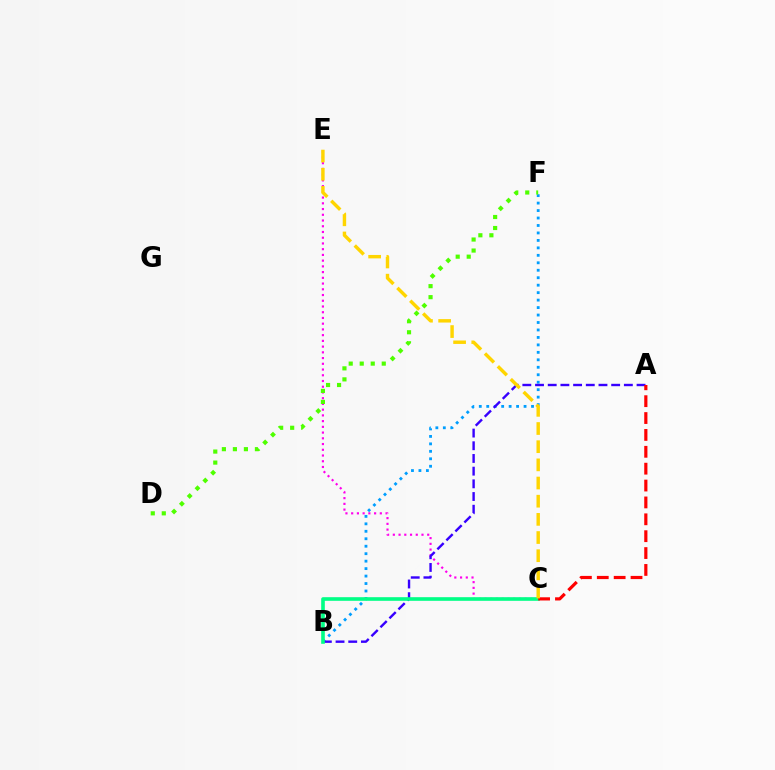{('C', 'E'): [{'color': '#ff00ed', 'line_style': 'dotted', 'thickness': 1.56}, {'color': '#ffd500', 'line_style': 'dashed', 'thickness': 2.47}], ('B', 'F'): [{'color': '#009eff', 'line_style': 'dotted', 'thickness': 2.03}], ('D', 'F'): [{'color': '#4fff00', 'line_style': 'dotted', 'thickness': 2.99}], ('A', 'B'): [{'color': '#3700ff', 'line_style': 'dashed', 'thickness': 1.72}], ('B', 'C'): [{'color': '#00ff86', 'line_style': 'solid', 'thickness': 2.61}], ('A', 'C'): [{'color': '#ff0000', 'line_style': 'dashed', 'thickness': 2.29}]}